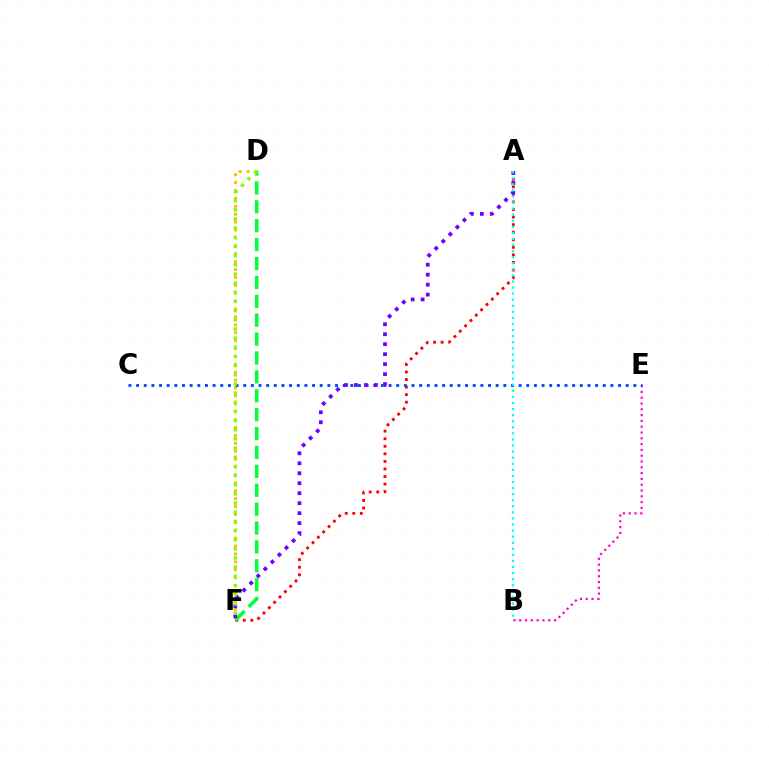{('B', 'E'): [{'color': '#ff00cf', 'line_style': 'dotted', 'thickness': 1.58}], ('D', 'F'): [{'color': '#ffbd00', 'line_style': 'dotted', 'thickness': 2.15}, {'color': '#00ff39', 'line_style': 'dashed', 'thickness': 2.57}, {'color': '#84ff00', 'line_style': 'dotted', 'thickness': 2.49}], ('A', 'F'): [{'color': '#ff0000', 'line_style': 'dotted', 'thickness': 2.05}, {'color': '#7200ff', 'line_style': 'dotted', 'thickness': 2.71}], ('C', 'E'): [{'color': '#004bff', 'line_style': 'dotted', 'thickness': 2.08}], ('A', 'B'): [{'color': '#00fff6', 'line_style': 'dotted', 'thickness': 1.65}]}